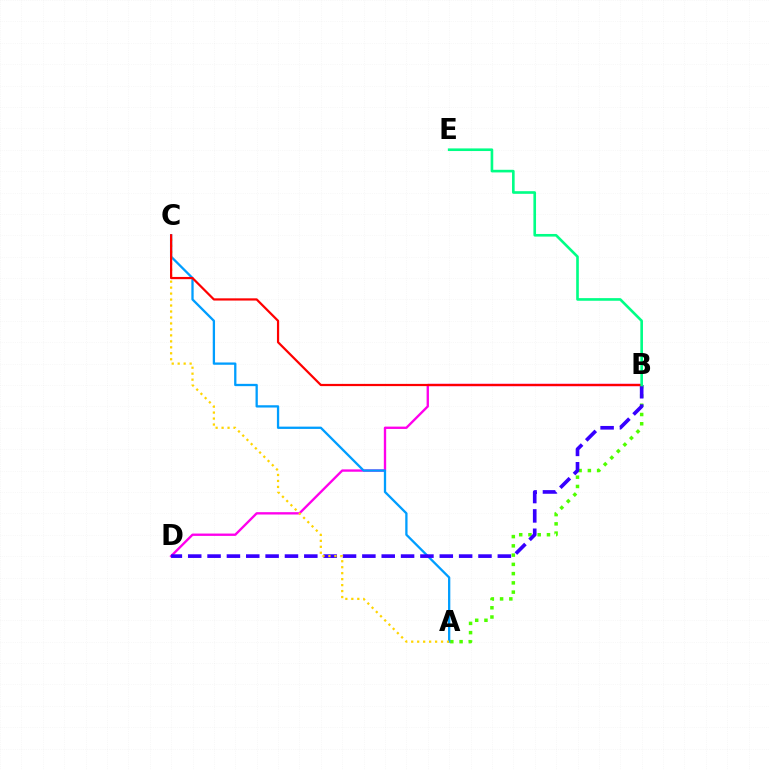{('A', 'B'): [{'color': '#4fff00', 'line_style': 'dotted', 'thickness': 2.51}], ('B', 'D'): [{'color': '#ff00ed', 'line_style': 'solid', 'thickness': 1.69}, {'color': '#3700ff', 'line_style': 'dashed', 'thickness': 2.63}], ('A', 'C'): [{'color': '#009eff', 'line_style': 'solid', 'thickness': 1.65}, {'color': '#ffd500', 'line_style': 'dotted', 'thickness': 1.62}], ('B', 'C'): [{'color': '#ff0000', 'line_style': 'solid', 'thickness': 1.6}], ('B', 'E'): [{'color': '#00ff86', 'line_style': 'solid', 'thickness': 1.89}]}